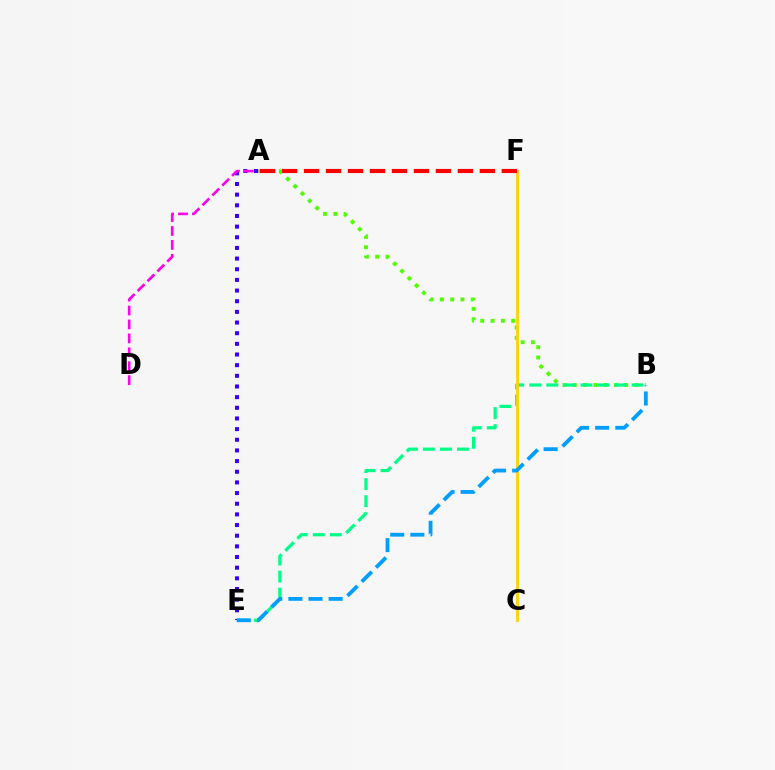{('A', 'B'): [{'color': '#4fff00', 'line_style': 'dotted', 'thickness': 2.8}], ('B', 'E'): [{'color': '#00ff86', 'line_style': 'dashed', 'thickness': 2.32}, {'color': '#009eff', 'line_style': 'dashed', 'thickness': 2.73}], ('C', 'F'): [{'color': '#ffd500', 'line_style': 'solid', 'thickness': 2.04}], ('A', 'E'): [{'color': '#3700ff', 'line_style': 'dotted', 'thickness': 2.9}], ('A', 'D'): [{'color': '#ff00ed', 'line_style': 'dashed', 'thickness': 1.89}], ('A', 'F'): [{'color': '#ff0000', 'line_style': 'dashed', 'thickness': 2.99}]}